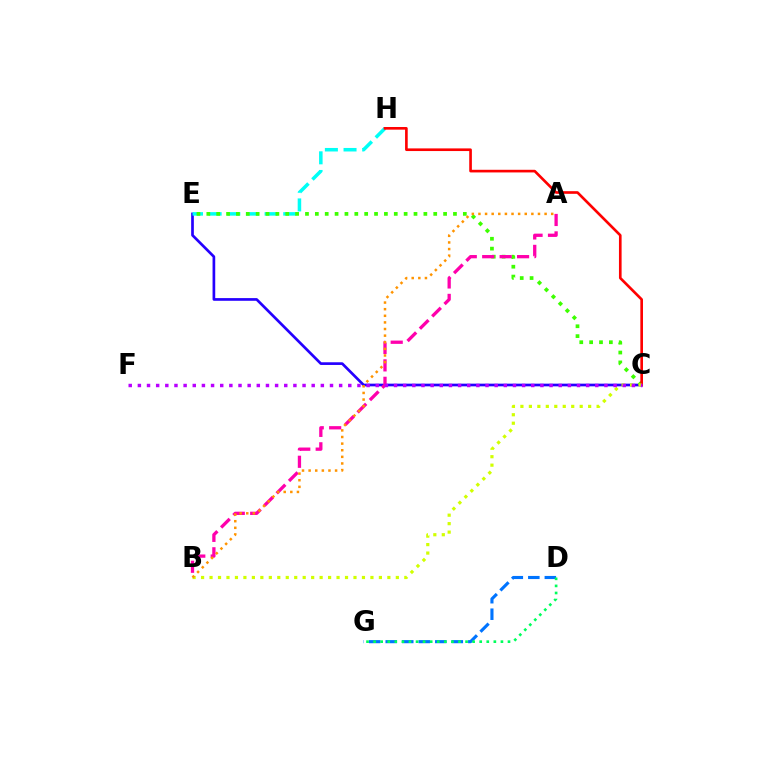{('C', 'E'): [{'color': '#2500ff', 'line_style': 'solid', 'thickness': 1.93}, {'color': '#3dff00', 'line_style': 'dotted', 'thickness': 2.68}], ('E', 'H'): [{'color': '#00fff6', 'line_style': 'dashed', 'thickness': 2.53}], ('D', 'G'): [{'color': '#0074ff', 'line_style': 'dashed', 'thickness': 2.24}, {'color': '#00ff5c', 'line_style': 'dotted', 'thickness': 1.92}], ('C', 'H'): [{'color': '#ff0000', 'line_style': 'solid', 'thickness': 1.91}], ('A', 'B'): [{'color': '#ff00ac', 'line_style': 'dashed', 'thickness': 2.37}, {'color': '#ff9400', 'line_style': 'dotted', 'thickness': 1.8}], ('B', 'C'): [{'color': '#d1ff00', 'line_style': 'dotted', 'thickness': 2.3}], ('C', 'F'): [{'color': '#b900ff', 'line_style': 'dotted', 'thickness': 2.49}]}